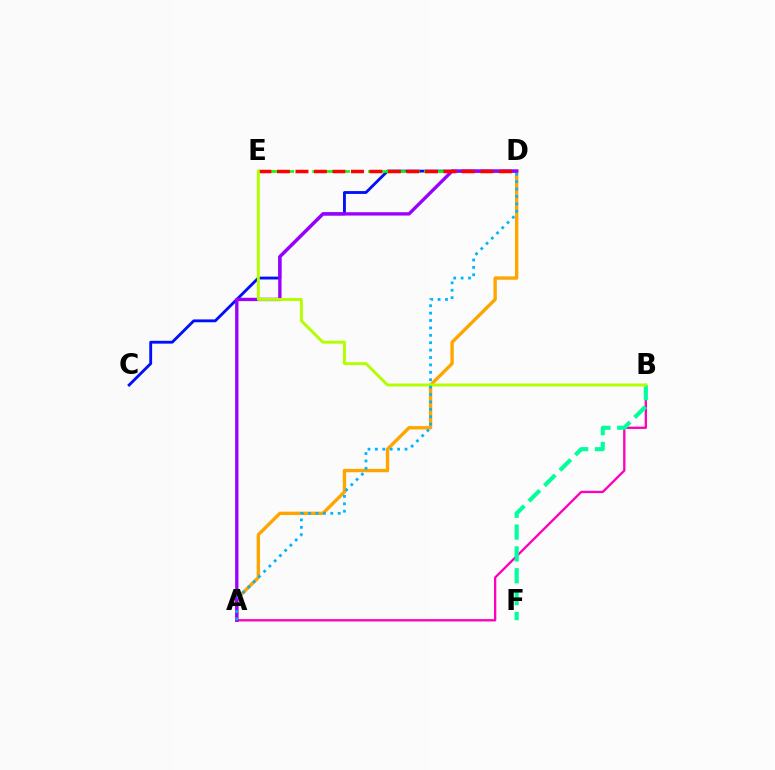{('C', 'D'): [{'color': '#0010ff', 'line_style': 'solid', 'thickness': 2.05}], ('A', 'D'): [{'color': '#ffa500', 'line_style': 'solid', 'thickness': 2.43}, {'color': '#9b00ff', 'line_style': 'solid', 'thickness': 2.4}, {'color': '#00b5ff', 'line_style': 'dotted', 'thickness': 2.01}], ('A', 'B'): [{'color': '#ff00bd', 'line_style': 'solid', 'thickness': 1.68}], ('B', 'F'): [{'color': '#00ff9d', 'line_style': 'dashed', 'thickness': 2.97}], ('D', 'E'): [{'color': '#08ff00', 'line_style': 'dashed', 'thickness': 1.9}, {'color': '#ff0000', 'line_style': 'dashed', 'thickness': 2.51}], ('B', 'E'): [{'color': '#b3ff00', 'line_style': 'solid', 'thickness': 2.12}]}